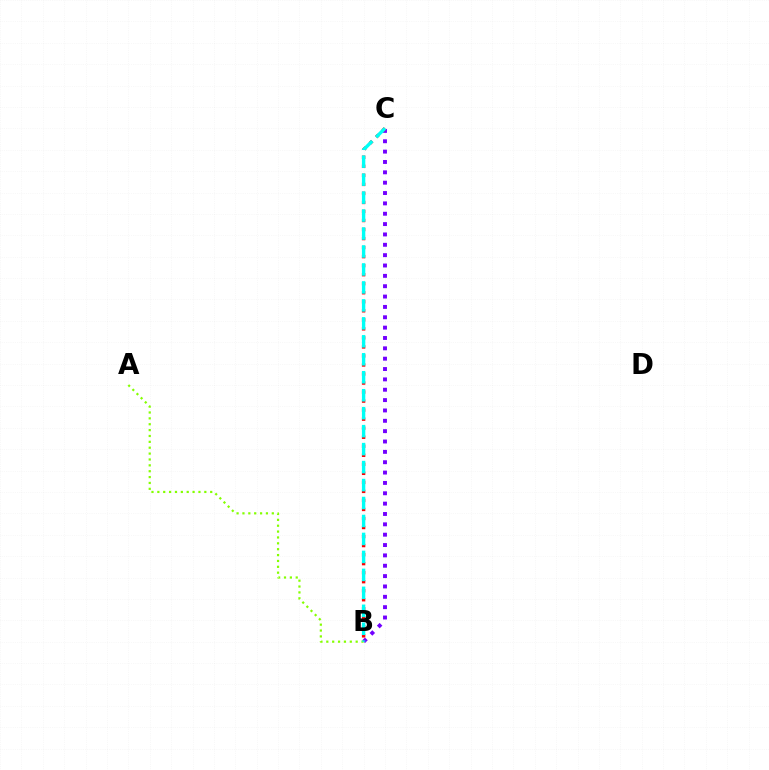{('B', 'C'): [{'color': '#7200ff', 'line_style': 'dotted', 'thickness': 2.81}, {'color': '#ff0000', 'line_style': 'dotted', 'thickness': 2.45}, {'color': '#00fff6', 'line_style': 'dashed', 'thickness': 2.44}], ('A', 'B'): [{'color': '#84ff00', 'line_style': 'dotted', 'thickness': 1.6}]}